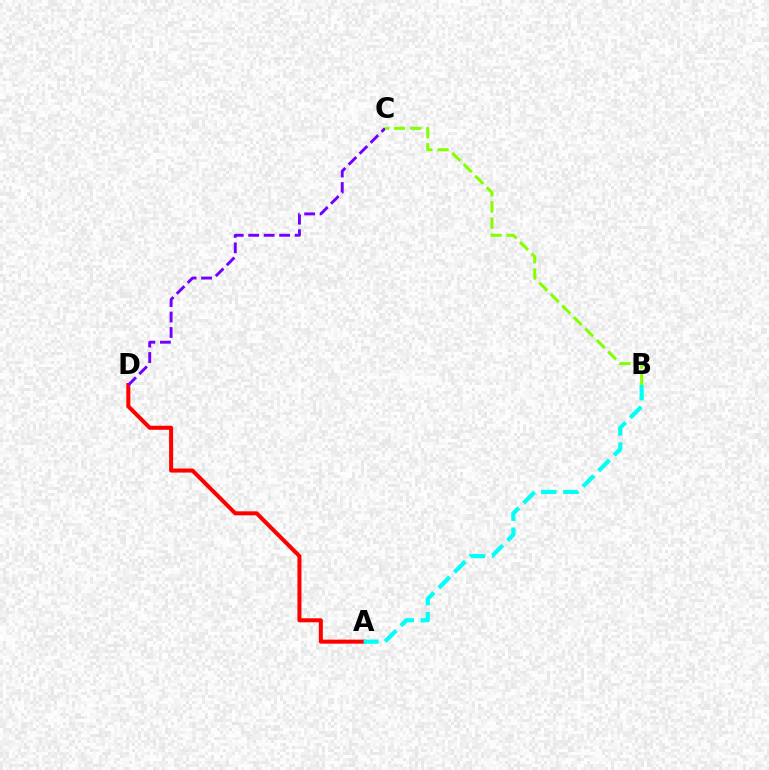{('A', 'D'): [{'color': '#ff0000', 'line_style': 'solid', 'thickness': 2.9}], ('C', 'D'): [{'color': '#7200ff', 'line_style': 'dashed', 'thickness': 2.1}], ('A', 'B'): [{'color': '#00fff6', 'line_style': 'dashed', 'thickness': 3.0}], ('B', 'C'): [{'color': '#84ff00', 'line_style': 'dashed', 'thickness': 2.2}]}